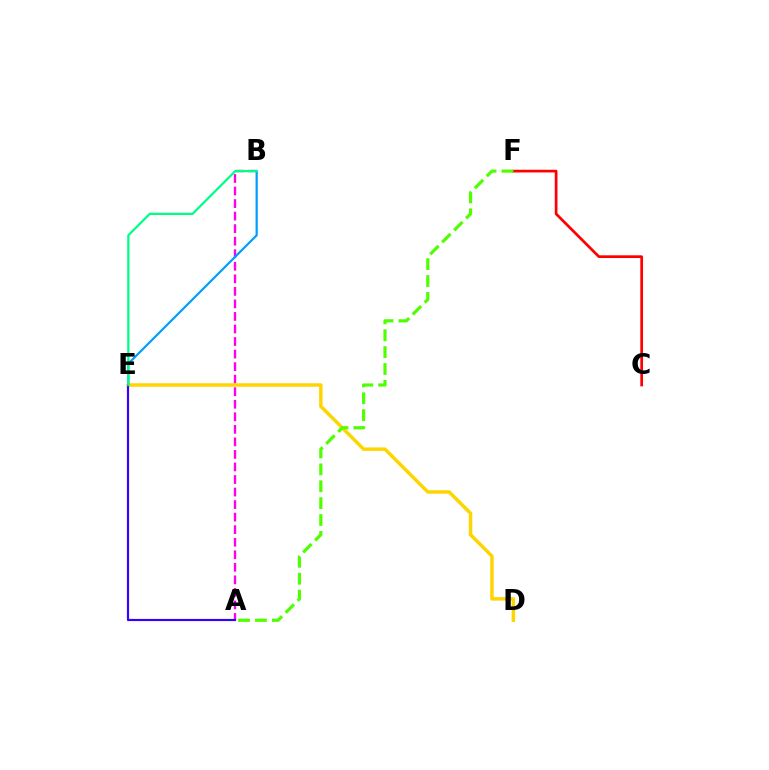{('A', 'B'): [{'color': '#ff00ed', 'line_style': 'dashed', 'thickness': 1.7}], ('B', 'E'): [{'color': '#009eff', 'line_style': 'solid', 'thickness': 1.61}, {'color': '#00ff86', 'line_style': 'solid', 'thickness': 1.62}], ('C', 'F'): [{'color': '#ff0000', 'line_style': 'solid', 'thickness': 1.95}], ('D', 'E'): [{'color': '#ffd500', 'line_style': 'solid', 'thickness': 2.49}], ('A', 'F'): [{'color': '#4fff00', 'line_style': 'dashed', 'thickness': 2.29}], ('A', 'E'): [{'color': '#3700ff', 'line_style': 'solid', 'thickness': 1.56}]}